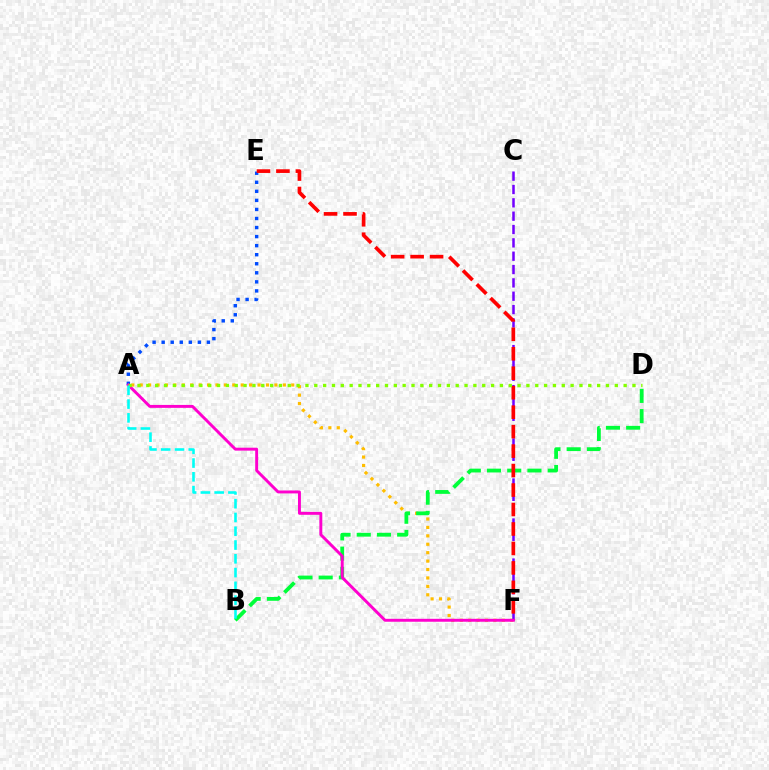{('A', 'F'): [{'color': '#ffbd00', 'line_style': 'dotted', 'thickness': 2.29}, {'color': '#ff00cf', 'line_style': 'solid', 'thickness': 2.11}], ('A', 'E'): [{'color': '#004bff', 'line_style': 'dotted', 'thickness': 2.46}], ('C', 'F'): [{'color': '#7200ff', 'line_style': 'dashed', 'thickness': 1.81}], ('B', 'D'): [{'color': '#00ff39', 'line_style': 'dashed', 'thickness': 2.75}], ('E', 'F'): [{'color': '#ff0000', 'line_style': 'dashed', 'thickness': 2.64}], ('A', 'D'): [{'color': '#84ff00', 'line_style': 'dotted', 'thickness': 2.4}], ('A', 'B'): [{'color': '#00fff6', 'line_style': 'dashed', 'thickness': 1.87}]}